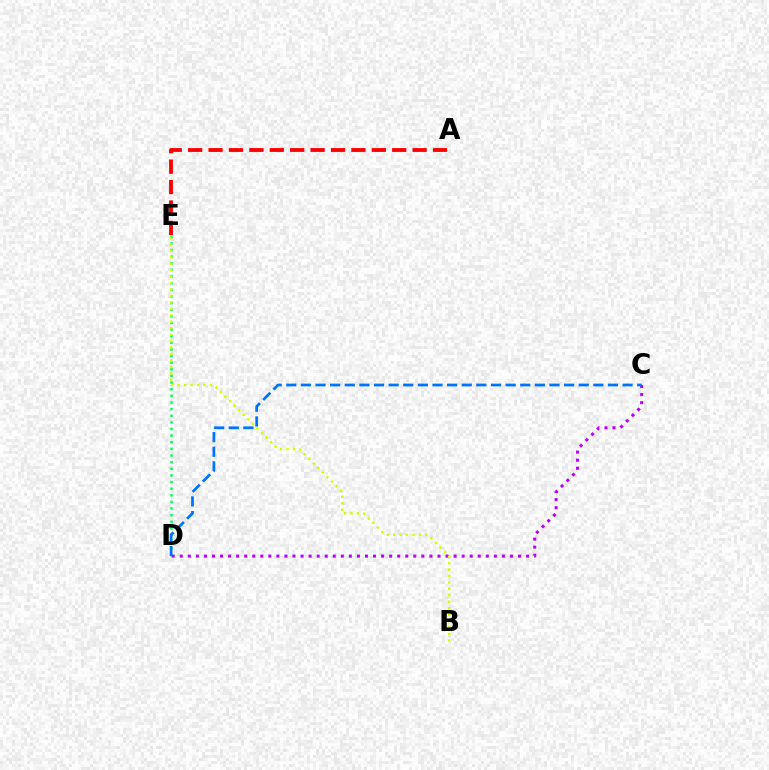{('D', 'E'): [{'color': '#00ff5c', 'line_style': 'dotted', 'thickness': 1.8}], ('C', 'D'): [{'color': '#b900ff', 'line_style': 'dotted', 'thickness': 2.19}, {'color': '#0074ff', 'line_style': 'dashed', 'thickness': 1.99}], ('B', 'E'): [{'color': '#d1ff00', 'line_style': 'dotted', 'thickness': 1.75}], ('A', 'E'): [{'color': '#ff0000', 'line_style': 'dashed', 'thickness': 2.77}]}